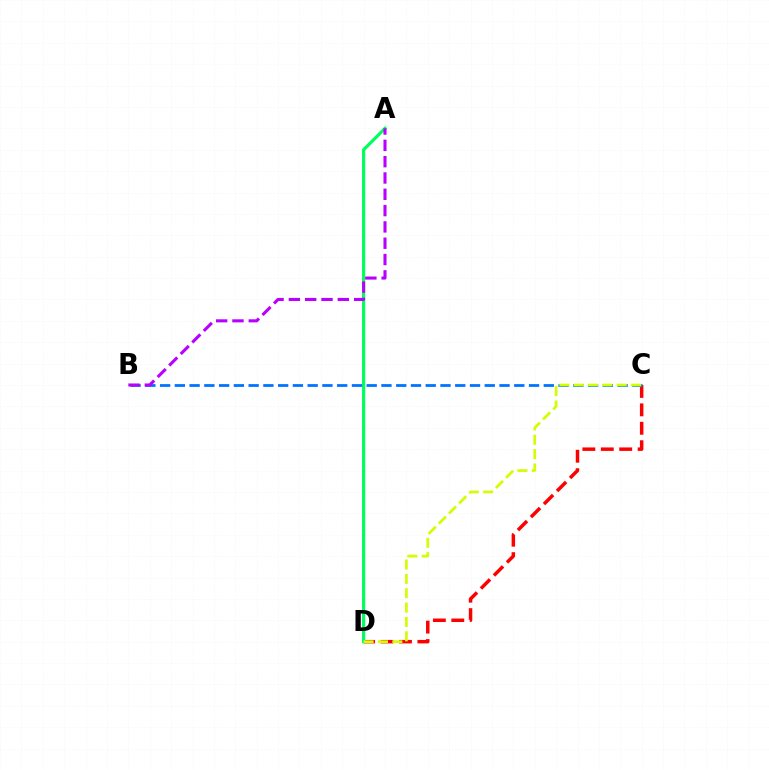{('C', 'D'): [{'color': '#ff0000', 'line_style': 'dashed', 'thickness': 2.5}, {'color': '#d1ff00', 'line_style': 'dashed', 'thickness': 1.95}], ('A', 'D'): [{'color': '#00ff5c', 'line_style': 'solid', 'thickness': 2.29}], ('B', 'C'): [{'color': '#0074ff', 'line_style': 'dashed', 'thickness': 2.0}], ('A', 'B'): [{'color': '#b900ff', 'line_style': 'dashed', 'thickness': 2.22}]}